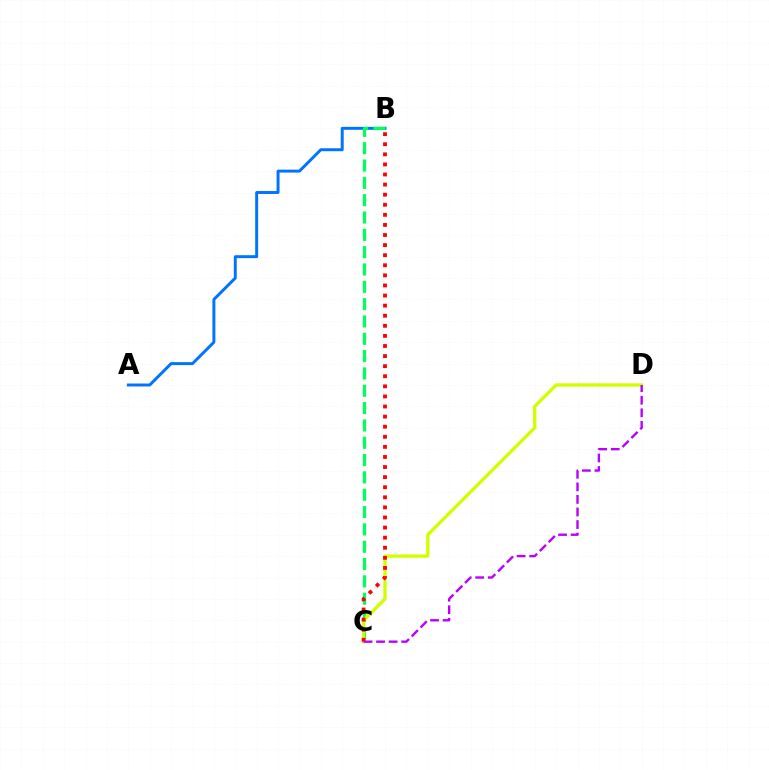{('A', 'B'): [{'color': '#0074ff', 'line_style': 'solid', 'thickness': 2.13}], ('B', 'C'): [{'color': '#00ff5c', 'line_style': 'dashed', 'thickness': 2.35}, {'color': '#ff0000', 'line_style': 'dotted', 'thickness': 2.74}], ('C', 'D'): [{'color': '#d1ff00', 'line_style': 'solid', 'thickness': 2.4}, {'color': '#b900ff', 'line_style': 'dashed', 'thickness': 1.71}]}